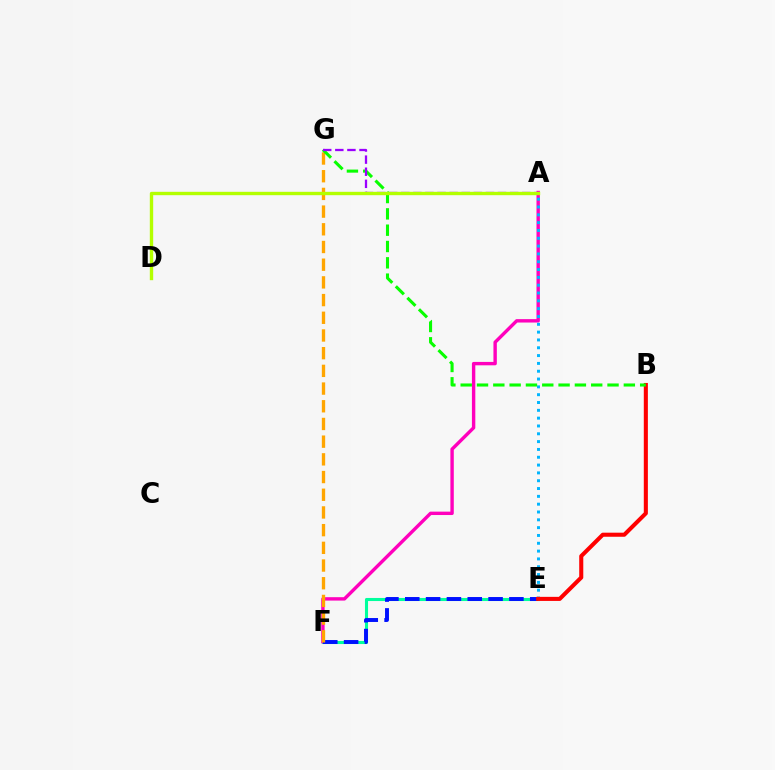{('E', 'F'): [{'color': '#00ff9d', 'line_style': 'solid', 'thickness': 2.22}, {'color': '#0010ff', 'line_style': 'dashed', 'thickness': 2.83}], ('A', 'F'): [{'color': '#ff00bd', 'line_style': 'solid', 'thickness': 2.44}], ('A', 'E'): [{'color': '#00b5ff', 'line_style': 'dotted', 'thickness': 2.12}], ('B', 'E'): [{'color': '#ff0000', 'line_style': 'solid', 'thickness': 2.93}], ('F', 'G'): [{'color': '#ffa500', 'line_style': 'dashed', 'thickness': 2.4}], ('B', 'G'): [{'color': '#08ff00', 'line_style': 'dashed', 'thickness': 2.22}], ('A', 'G'): [{'color': '#9b00ff', 'line_style': 'dashed', 'thickness': 1.64}], ('A', 'D'): [{'color': '#b3ff00', 'line_style': 'solid', 'thickness': 2.42}]}